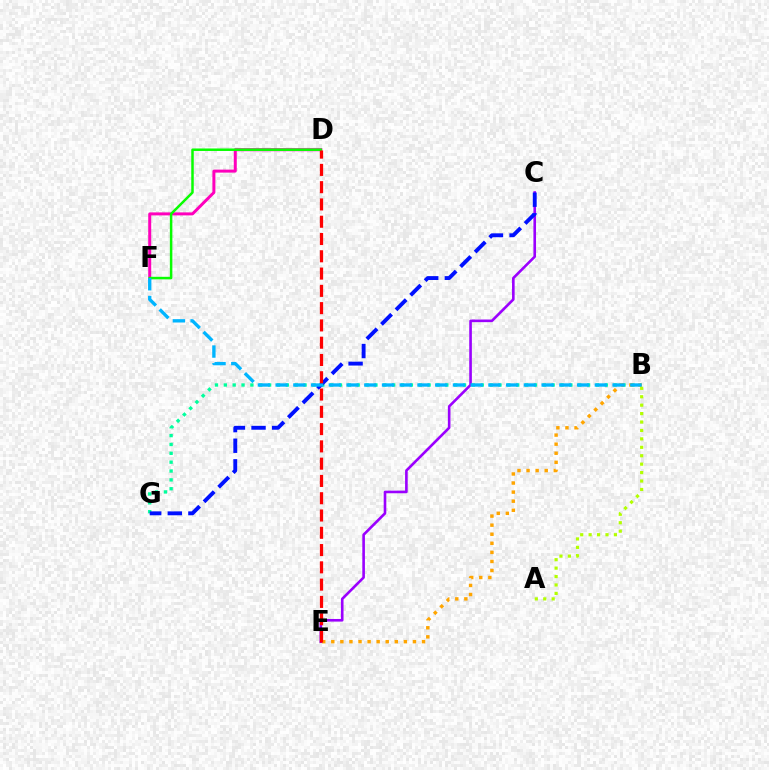{('C', 'E'): [{'color': '#9b00ff', 'line_style': 'solid', 'thickness': 1.89}], ('B', 'G'): [{'color': '#00ff9d', 'line_style': 'dotted', 'thickness': 2.41}], ('B', 'E'): [{'color': '#ffa500', 'line_style': 'dotted', 'thickness': 2.47}], ('A', 'B'): [{'color': '#b3ff00', 'line_style': 'dotted', 'thickness': 2.29}], ('C', 'G'): [{'color': '#0010ff', 'line_style': 'dashed', 'thickness': 2.8}], ('D', 'F'): [{'color': '#ff00bd', 'line_style': 'solid', 'thickness': 2.15}, {'color': '#08ff00', 'line_style': 'solid', 'thickness': 1.8}], ('B', 'F'): [{'color': '#00b5ff', 'line_style': 'dashed', 'thickness': 2.41}], ('D', 'E'): [{'color': '#ff0000', 'line_style': 'dashed', 'thickness': 2.35}]}